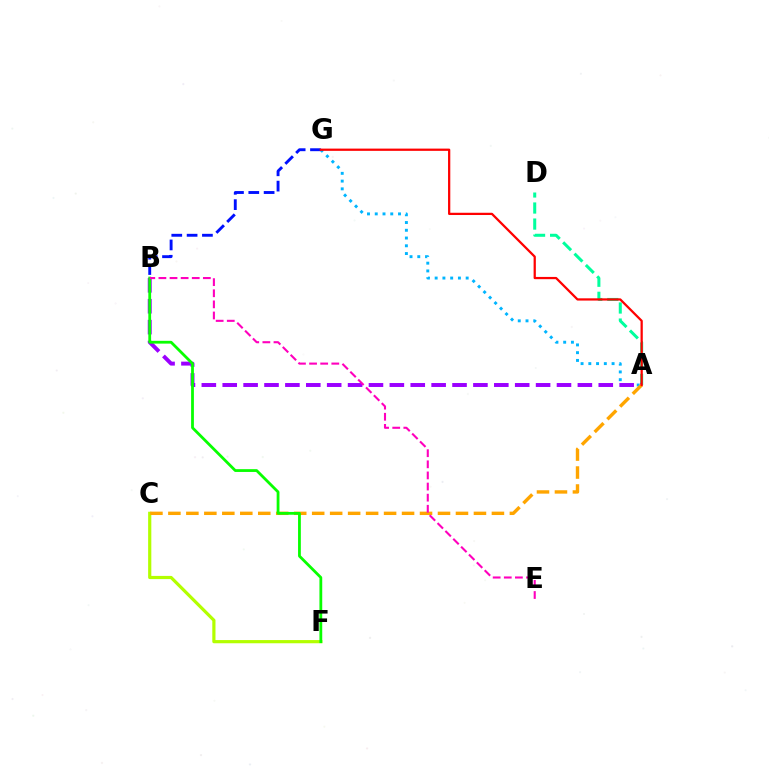{('A', 'D'): [{'color': '#00ff9d', 'line_style': 'dashed', 'thickness': 2.18}], ('A', 'G'): [{'color': '#00b5ff', 'line_style': 'dotted', 'thickness': 2.11}, {'color': '#ff0000', 'line_style': 'solid', 'thickness': 1.62}], ('C', 'F'): [{'color': '#b3ff00', 'line_style': 'solid', 'thickness': 2.3}], ('B', 'G'): [{'color': '#0010ff', 'line_style': 'dashed', 'thickness': 2.08}], ('A', 'B'): [{'color': '#9b00ff', 'line_style': 'dashed', 'thickness': 2.84}], ('A', 'C'): [{'color': '#ffa500', 'line_style': 'dashed', 'thickness': 2.44}], ('B', 'F'): [{'color': '#08ff00', 'line_style': 'solid', 'thickness': 2.01}], ('B', 'E'): [{'color': '#ff00bd', 'line_style': 'dashed', 'thickness': 1.51}]}